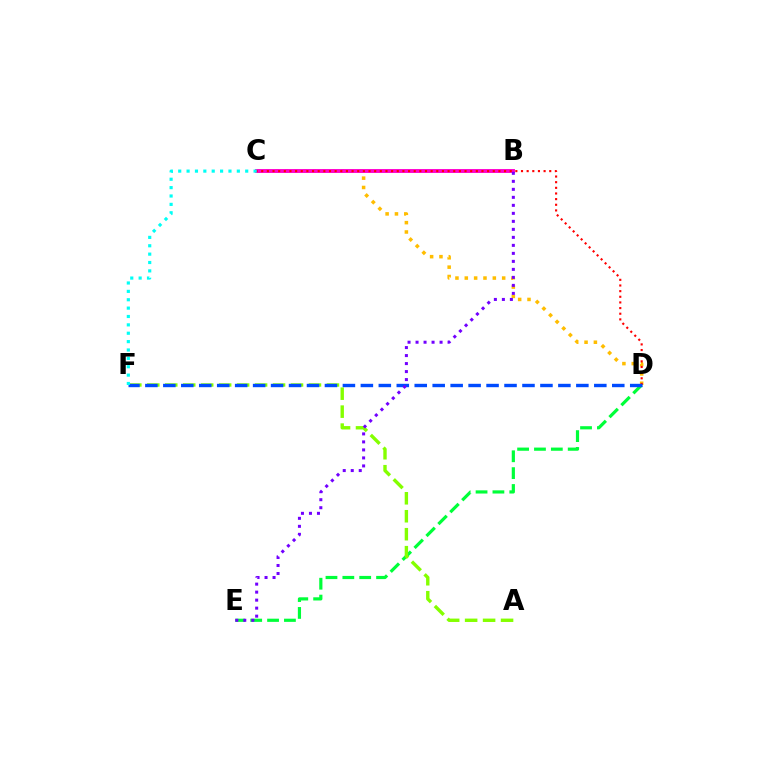{('D', 'E'): [{'color': '#00ff39', 'line_style': 'dashed', 'thickness': 2.29}], ('C', 'D'): [{'color': '#ffbd00', 'line_style': 'dotted', 'thickness': 2.54}, {'color': '#ff0000', 'line_style': 'dotted', 'thickness': 1.53}], ('B', 'C'): [{'color': '#ff00cf', 'line_style': 'solid', 'thickness': 2.8}], ('A', 'F'): [{'color': '#84ff00', 'line_style': 'dashed', 'thickness': 2.44}], ('D', 'F'): [{'color': '#004bff', 'line_style': 'dashed', 'thickness': 2.44}], ('C', 'F'): [{'color': '#00fff6', 'line_style': 'dotted', 'thickness': 2.28}], ('B', 'E'): [{'color': '#7200ff', 'line_style': 'dotted', 'thickness': 2.17}]}